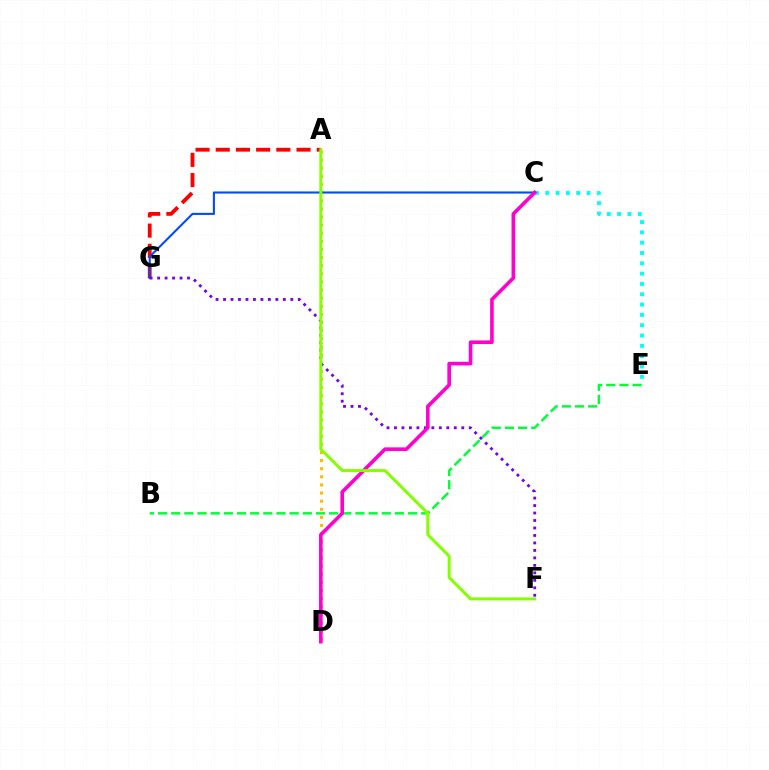{('A', 'G'): [{'color': '#ff0000', 'line_style': 'dashed', 'thickness': 2.74}], ('B', 'E'): [{'color': '#00ff39', 'line_style': 'dashed', 'thickness': 1.79}], ('A', 'D'): [{'color': '#ffbd00', 'line_style': 'dotted', 'thickness': 2.21}], ('C', 'G'): [{'color': '#004bff', 'line_style': 'solid', 'thickness': 1.51}], ('F', 'G'): [{'color': '#7200ff', 'line_style': 'dotted', 'thickness': 2.03}], ('C', 'E'): [{'color': '#00fff6', 'line_style': 'dotted', 'thickness': 2.8}], ('C', 'D'): [{'color': '#ff00cf', 'line_style': 'solid', 'thickness': 2.6}], ('A', 'F'): [{'color': '#84ff00', 'line_style': 'solid', 'thickness': 2.15}]}